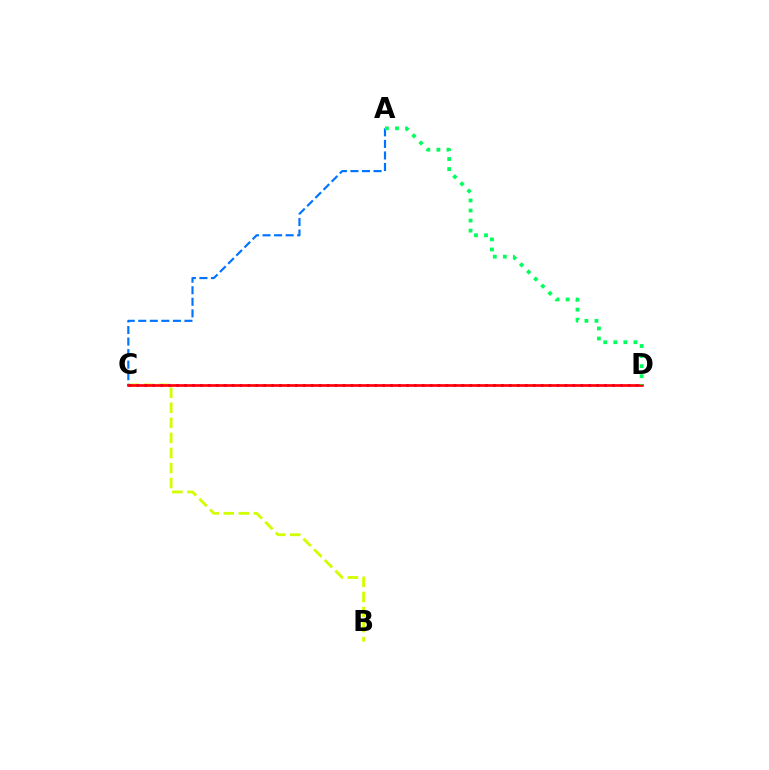{('B', 'C'): [{'color': '#d1ff00', 'line_style': 'dashed', 'thickness': 2.05}], ('C', 'D'): [{'color': '#b900ff', 'line_style': 'dotted', 'thickness': 2.15}, {'color': '#ff0000', 'line_style': 'solid', 'thickness': 1.91}], ('A', 'C'): [{'color': '#0074ff', 'line_style': 'dashed', 'thickness': 1.57}], ('A', 'D'): [{'color': '#00ff5c', 'line_style': 'dotted', 'thickness': 2.73}]}